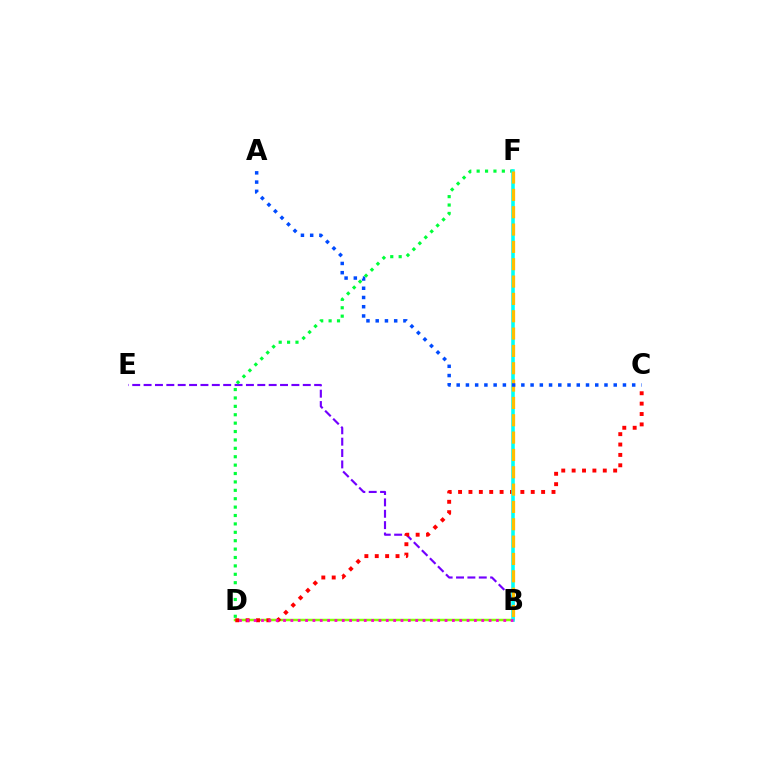{('B', 'D'): [{'color': '#84ff00', 'line_style': 'solid', 'thickness': 1.78}, {'color': '#ff00cf', 'line_style': 'dotted', 'thickness': 1.99}], ('B', 'E'): [{'color': '#7200ff', 'line_style': 'dashed', 'thickness': 1.54}], ('D', 'F'): [{'color': '#00ff39', 'line_style': 'dotted', 'thickness': 2.28}], ('C', 'D'): [{'color': '#ff0000', 'line_style': 'dotted', 'thickness': 2.82}], ('B', 'F'): [{'color': '#00fff6', 'line_style': 'solid', 'thickness': 2.56}, {'color': '#ffbd00', 'line_style': 'dashed', 'thickness': 2.36}], ('A', 'C'): [{'color': '#004bff', 'line_style': 'dotted', 'thickness': 2.51}]}